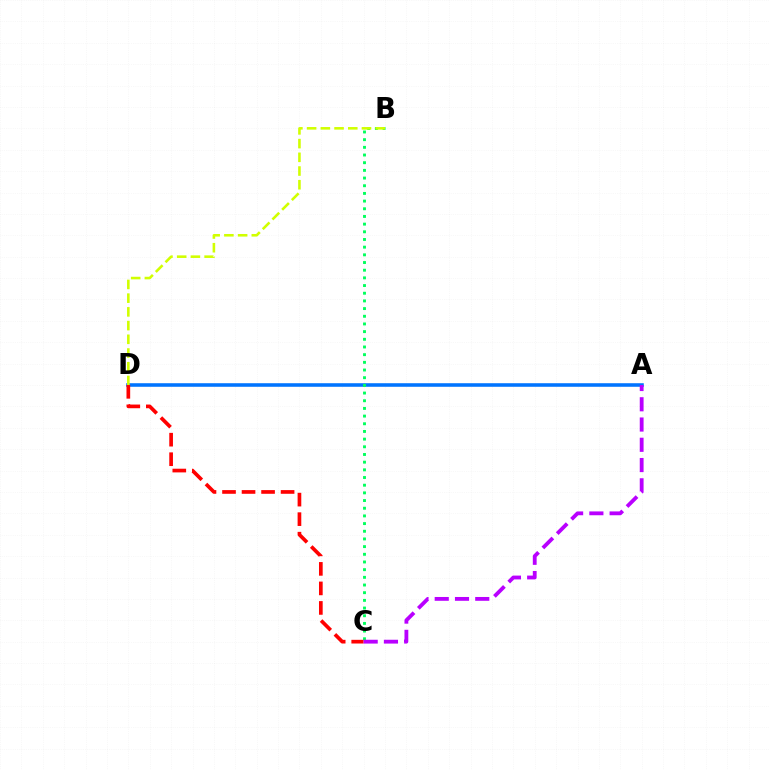{('A', 'D'): [{'color': '#0074ff', 'line_style': 'solid', 'thickness': 2.56}], ('B', 'C'): [{'color': '#00ff5c', 'line_style': 'dotted', 'thickness': 2.09}], ('B', 'D'): [{'color': '#d1ff00', 'line_style': 'dashed', 'thickness': 1.86}], ('C', 'D'): [{'color': '#ff0000', 'line_style': 'dashed', 'thickness': 2.65}], ('A', 'C'): [{'color': '#b900ff', 'line_style': 'dashed', 'thickness': 2.75}]}